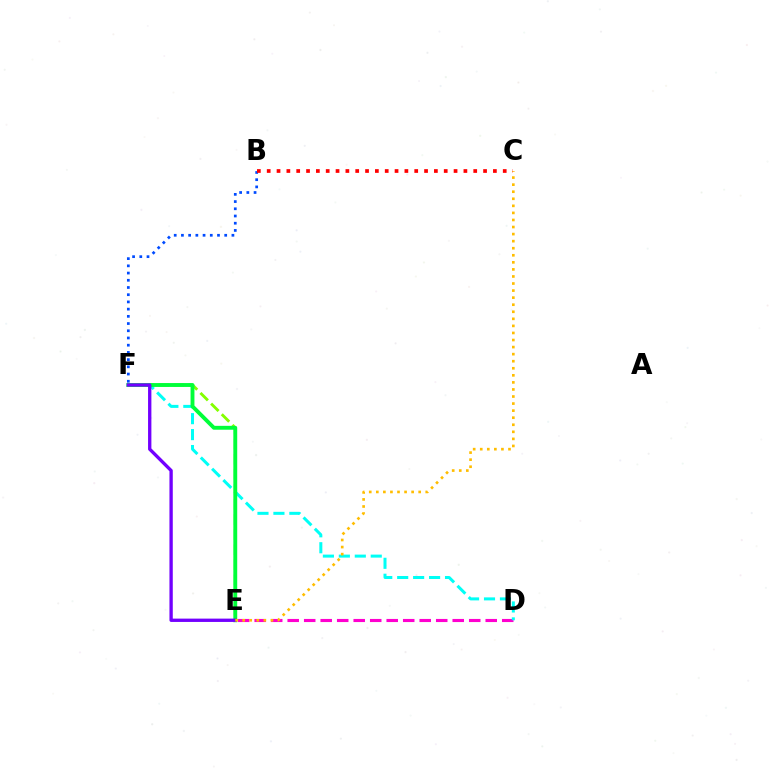{('D', 'E'): [{'color': '#ff00cf', 'line_style': 'dashed', 'thickness': 2.24}], ('D', 'F'): [{'color': '#00fff6', 'line_style': 'dashed', 'thickness': 2.17}], ('E', 'F'): [{'color': '#84ff00', 'line_style': 'dashed', 'thickness': 2.05}, {'color': '#00ff39', 'line_style': 'solid', 'thickness': 2.79}, {'color': '#7200ff', 'line_style': 'solid', 'thickness': 2.4}], ('B', 'F'): [{'color': '#004bff', 'line_style': 'dotted', 'thickness': 1.96}], ('C', 'E'): [{'color': '#ffbd00', 'line_style': 'dotted', 'thickness': 1.92}], ('B', 'C'): [{'color': '#ff0000', 'line_style': 'dotted', 'thickness': 2.67}]}